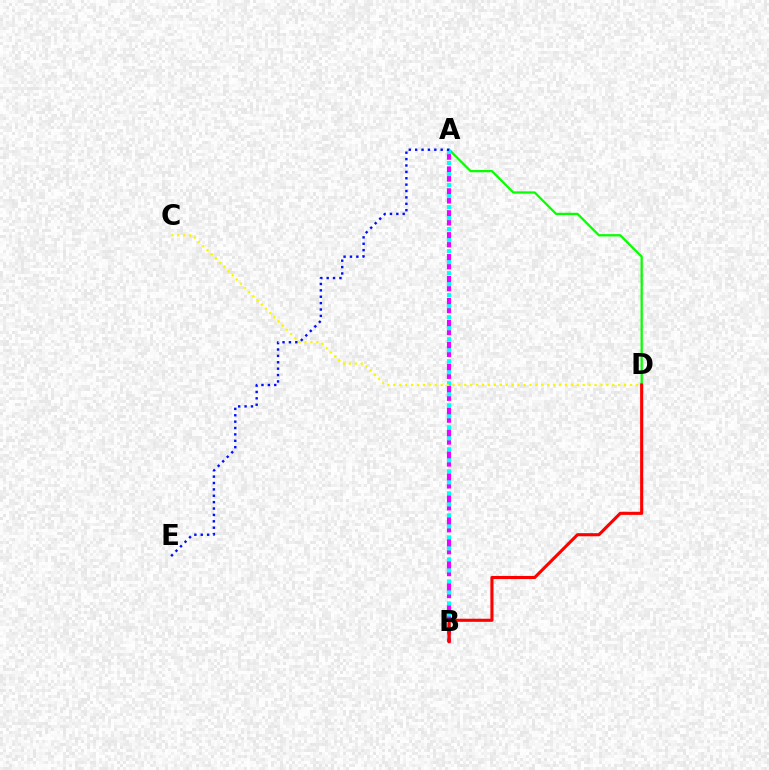{('A', 'D'): [{'color': '#08ff00', 'line_style': 'solid', 'thickness': 1.64}], ('A', 'B'): [{'color': '#ee00ff', 'line_style': 'dashed', 'thickness': 2.98}, {'color': '#00fff6', 'line_style': 'dotted', 'thickness': 2.99}], ('A', 'E'): [{'color': '#0010ff', 'line_style': 'dotted', 'thickness': 1.73}], ('C', 'D'): [{'color': '#fcf500', 'line_style': 'dotted', 'thickness': 1.61}], ('B', 'D'): [{'color': '#ff0000', 'line_style': 'solid', 'thickness': 2.23}]}